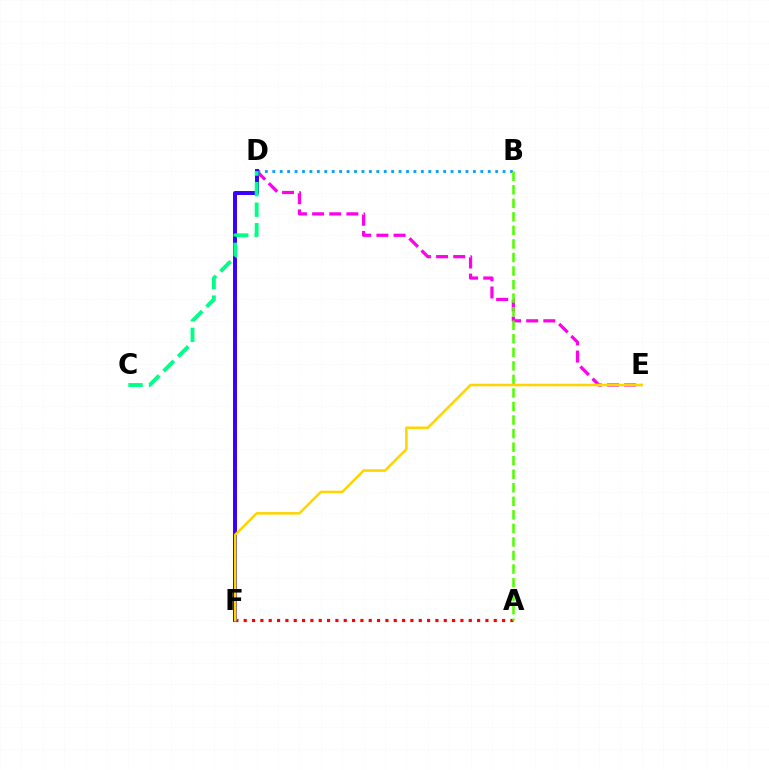{('A', 'F'): [{'color': '#ff0000', 'line_style': 'dotted', 'thickness': 2.26}], ('D', 'E'): [{'color': '#ff00ed', 'line_style': 'dashed', 'thickness': 2.33}], ('B', 'D'): [{'color': '#009eff', 'line_style': 'dotted', 'thickness': 2.02}], ('D', 'F'): [{'color': '#3700ff', 'line_style': 'solid', 'thickness': 2.85}], ('C', 'D'): [{'color': '#00ff86', 'line_style': 'dashed', 'thickness': 2.79}], ('A', 'B'): [{'color': '#4fff00', 'line_style': 'dashed', 'thickness': 1.84}], ('E', 'F'): [{'color': '#ffd500', 'line_style': 'solid', 'thickness': 1.83}]}